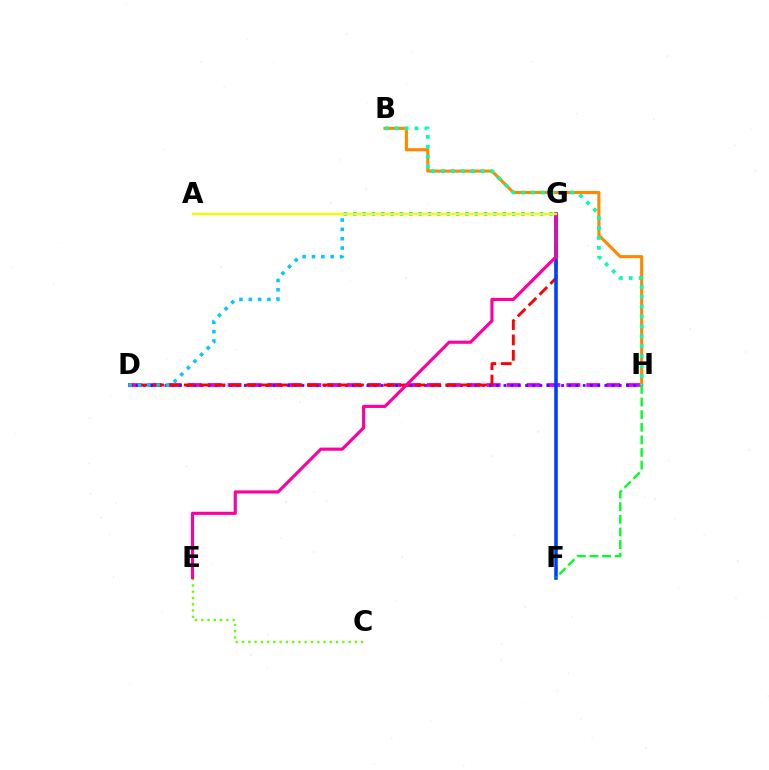{('B', 'H'): [{'color': '#ff8800', 'line_style': 'solid', 'thickness': 2.24}, {'color': '#00ffaf', 'line_style': 'dotted', 'thickness': 2.69}], ('D', 'H'): [{'color': '#d600ff', 'line_style': 'dashed', 'thickness': 2.71}, {'color': '#4f00ff', 'line_style': 'dotted', 'thickness': 1.96}], ('D', 'G'): [{'color': '#ff0000', 'line_style': 'dashed', 'thickness': 2.09}, {'color': '#00c7ff', 'line_style': 'dotted', 'thickness': 2.54}], ('F', 'G'): [{'color': '#003fff', 'line_style': 'solid', 'thickness': 2.57}], ('F', 'H'): [{'color': '#00ff27', 'line_style': 'dashed', 'thickness': 1.71}], ('C', 'E'): [{'color': '#66ff00', 'line_style': 'dotted', 'thickness': 1.7}], ('E', 'G'): [{'color': '#ff00a0', 'line_style': 'solid', 'thickness': 2.26}], ('A', 'G'): [{'color': '#eeff00', 'line_style': 'solid', 'thickness': 1.71}]}